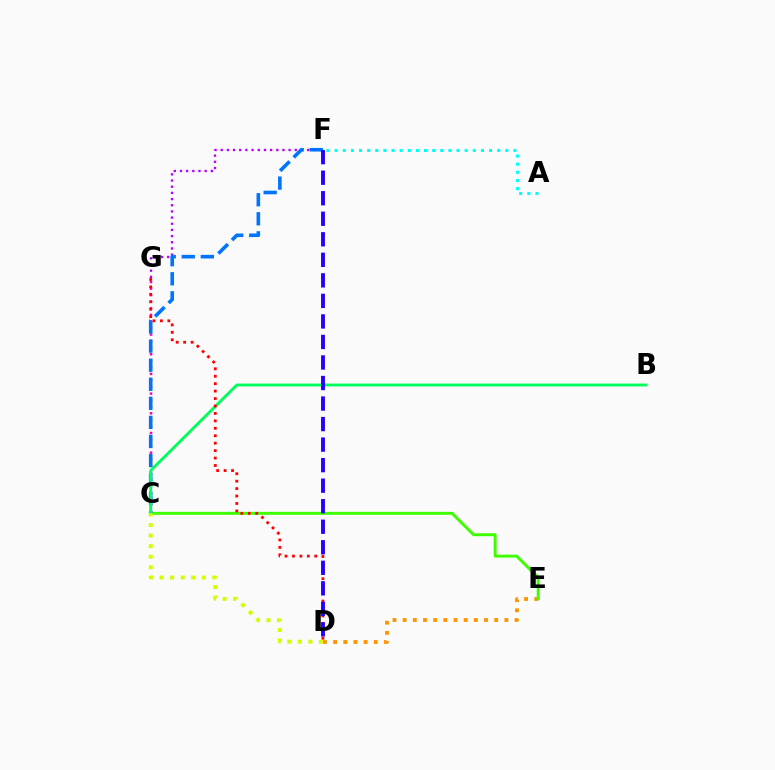{('D', 'E'): [{'color': '#ff9400', 'line_style': 'dotted', 'thickness': 2.76}], ('C', 'G'): [{'color': '#ff00ac', 'line_style': 'dotted', 'thickness': 1.78}], ('C', 'E'): [{'color': '#3dff00', 'line_style': 'solid', 'thickness': 2.12}], ('F', 'G'): [{'color': '#b900ff', 'line_style': 'dotted', 'thickness': 1.68}], ('C', 'F'): [{'color': '#0074ff', 'line_style': 'dashed', 'thickness': 2.59}], ('B', 'C'): [{'color': '#00ff5c', 'line_style': 'solid', 'thickness': 2.07}], ('C', 'D'): [{'color': '#d1ff00', 'line_style': 'dotted', 'thickness': 2.87}], ('D', 'G'): [{'color': '#ff0000', 'line_style': 'dotted', 'thickness': 2.02}], ('D', 'F'): [{'color': '#2500ff', 'line_style': 'dashed', 'thickness': 2.79}], ('A', 'F'): [{'color': '#00fff6', 'line_style': 'dotted', 'thickness': 2.21}]}